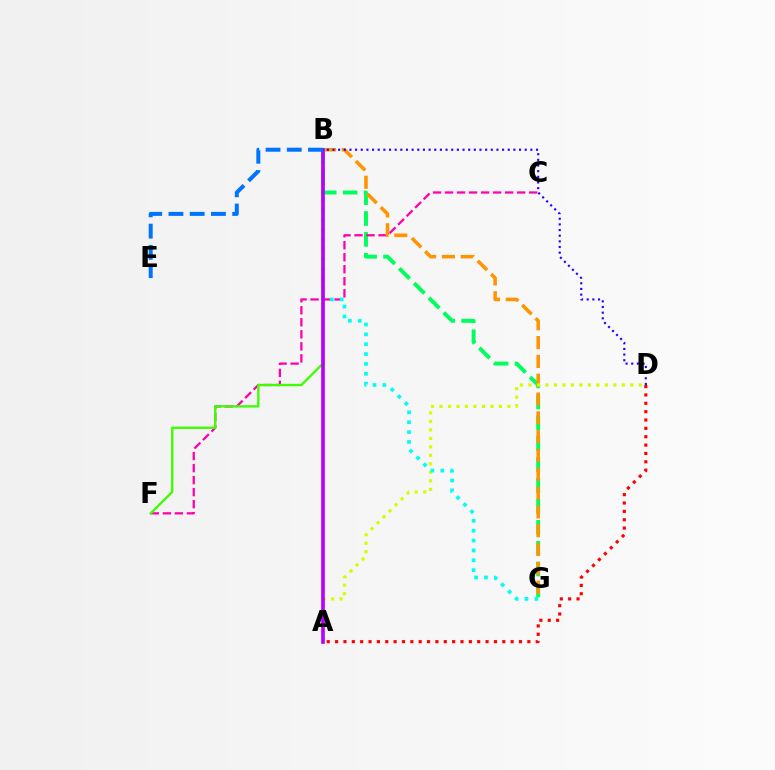{('B', 'G'): [{'color': '#00ff5c', 'line_style': 'dashed', 'thickness': 2.84}, {'color': '#ff9400', 'line_style': 'dashed', 'thickness': 2.56}, {'color': '#00fff6', 'line_style': 'dotted', 'thickness': 2.68}], ('C', 'F'): [{'color': '#ff00ac', 'line_style': 'dashed', 'thickness': 1.63}], ('B', 'F'): [{'color': '#3dff00', 'line_style': 'solid', 'thickness': 1.69}], ('A', 'D'): [{'color': '#d1ff00', 'line_style': 'dotted', 'thickness': 2.31}, {'color': '#ff0000', 'line_style': 'dotted', 'thickness': 2.27}], ('A', 'B'): [{'color': '#b900ff', 'line_style': 'solid', 'thickness': 2.63}], ('B', 'E'): [{'color': '#0074ff', 'line_style': 'dashed', 'thickness': 2.89}], ('B', 'D'): [{'color': '#2500ff', 'line_style': 'dotted', 'thickness': 1.54}]}